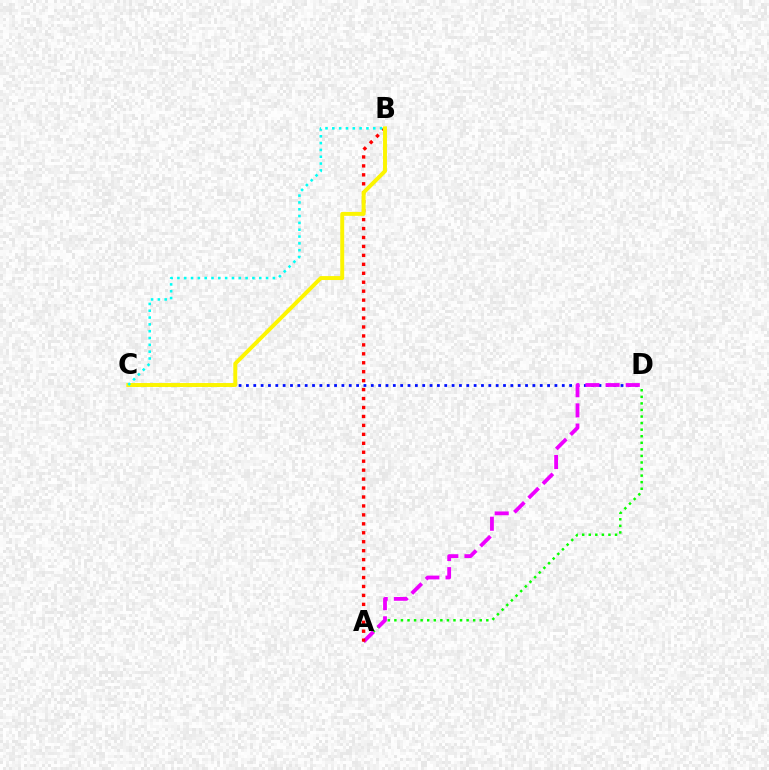{('A', 'D'): [{'color': '#08ff00', 'line_style': 'dotted', 'thickness': 1.78}, {'color': '#ee00ff', 'line_style': 'dashed', 'thickness': 2.74}], ('C', 'D'): [{'color': '#0010ff', 'line_style': 'dotted', 'thickness': 2.0}], ('A', 'B'): [{'color': '#ff0000', 'line_style': 'dotted', 'thickness': 2.43}], ('B', 'C'): [{'color': '#fcf500', 'line_style': 'solid', 'thickness': 2.84}, {'color': '#00fff6', 'line_style': 'dotted', 'thickness': 1.85}]}